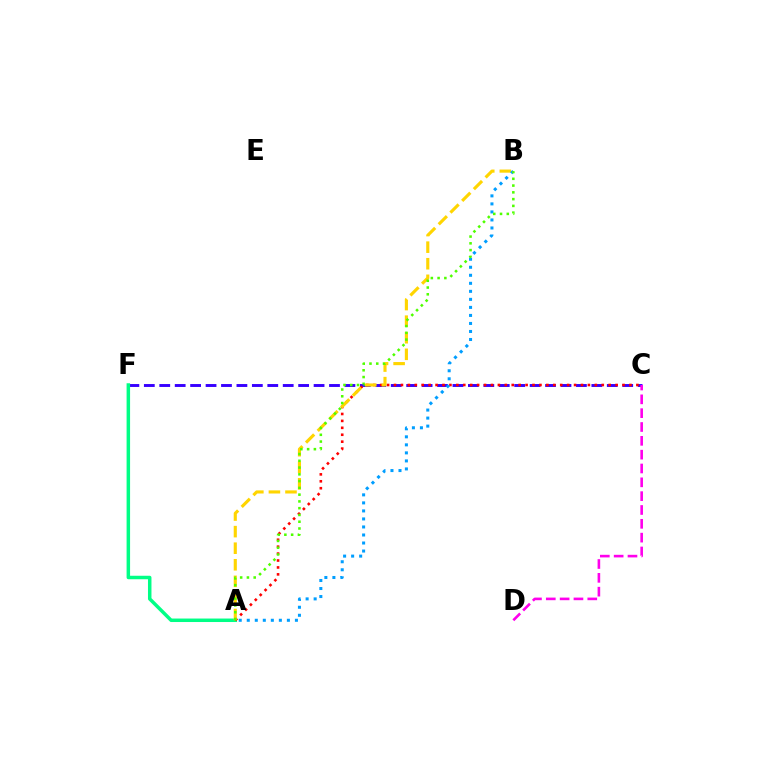{('C', 'F'): [{'color': '#3700ff', 'line_style': 'dashed', 'thickness': 2.1}], ('A', 'F'): [{'color': '#00ff86', 'line_style': 'solid', 'thickness': 2.51}], ('A', 'C'): [{'color': '#ff0000', 'line_style': 'dotted', 'thickness': 1.88}], ('A', 'B'): [{'color': '#ffd500', 'line_style': 'dashed', 'thickness': 2.25}, {'color': '#009eff', 'line_style': 'dotted', 'thickness': 2.18}, {'color': '#4fff00', 'line_style': 'dotted', 'thickness': 1.84}], ('C', 'D'): [{'color': '#ff00ed', 'line_style': 'dashed', 'thickness': 1.88}]}